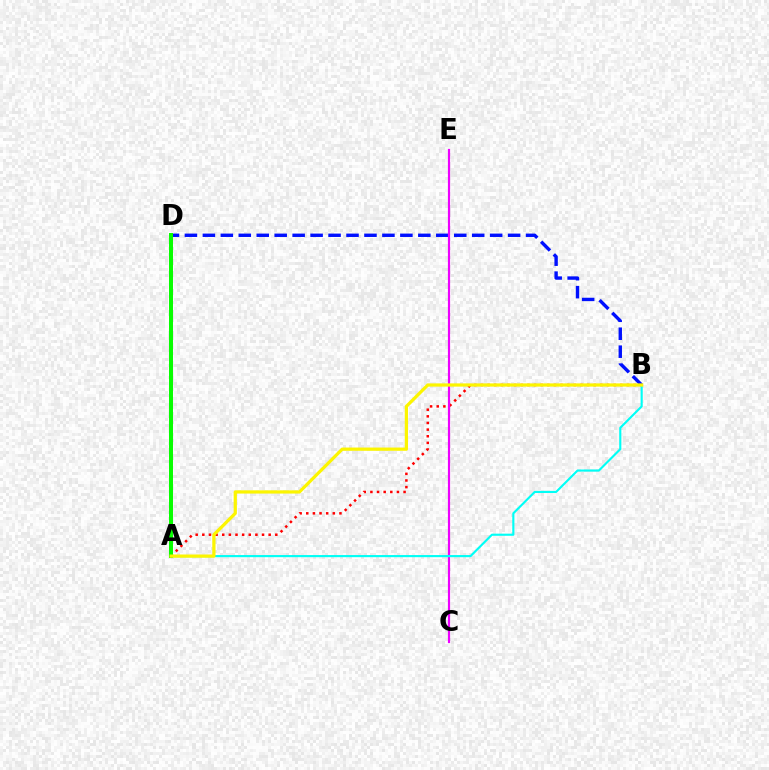{('A', 'B'): [{'color': '#ff0000', 'line_style': 'dotted', 'thickness': 1.8}, {'color': '#00fff6', 'line_style': 'solid', 'thickness': 1.53}, {'color': '#fcf500', 'line_style': 'solid', 'thickness': 2.33}], ('B', 'D'): [{'color': '#0010ff', 'line_style': 'dashed', 'thickness': 2.44}], ('A', 'D'): [{'color': '#08ff00', 'line_style': 'solid', 'thickness': 2.87}], ('C', 'E'): [{'color': '#ee00ff', 'line_style': 'solid', 'thickness': 1.57}]}